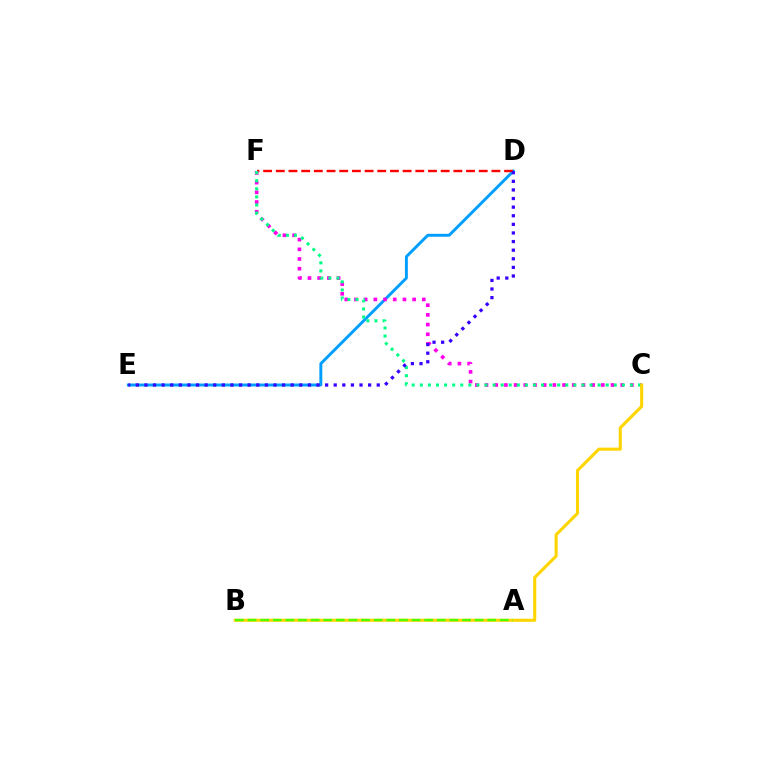{('D', 'E'): [{'color': '#009eff', 'line_style': 'solid', 'thickness': 2.11}, {'color': '#3700ff', 'line_style': 'dotted', 'thickness': 2.34}], ('D', 'F'): [{'color': '#ff0000', 'line_style': 'dashed', 'thickness': 1.72}], ('C', 'F'): [{'color': '#ff00ed', 'line_style': 'dotted', 'thickness': 2.63}, {'color': '#00ff86', 'line_style': 'dotted', 'thickness': 2.2}], ('B', 'C'): [{'color': '#ffd500', 'line_style': 'solid', 'thickness': 2.21}], ('A', 'B'): [{'color': '#4fff00', 'line_style': 'dashed', 'thickness': 1.71}]}